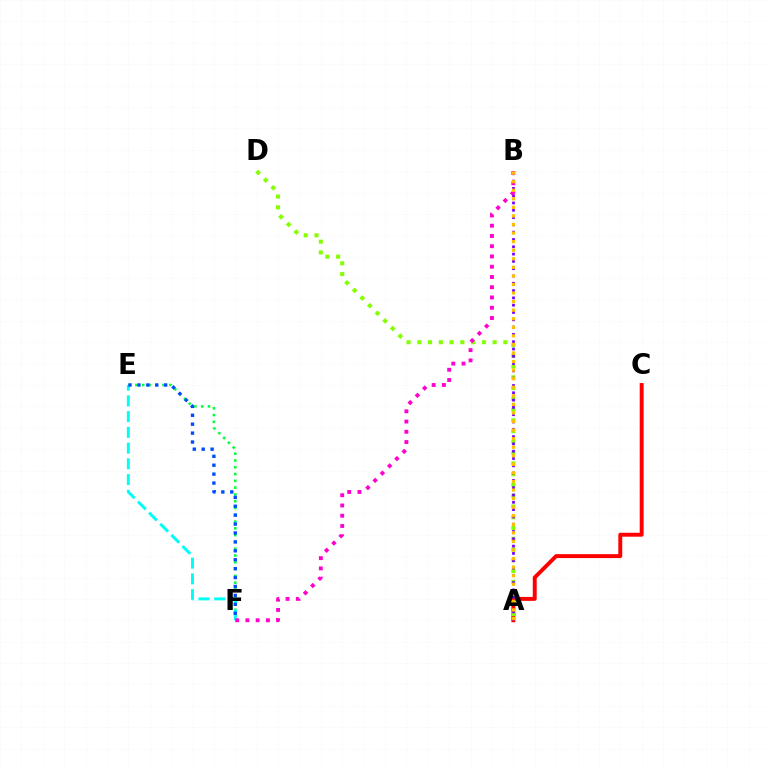{('E', 'F'): [{'color': '#00ff39', 'line_style': 'dotted', 'thickness': 1.84}, {'color': '#00fff6', 'line_style': 'dashed', 'thickness': 2.14}, {'color': '#004bff', 'line_style': 'dotted', 'thickness': 2.42}], ('A', 'C'): [{'color': '#ff0000', 'line_style': 'solid', 'thickness': 2.83}], ('A', 'D'): [{'color': '#84ff00', 'line_style': 'dotted', 'thickness': 2.92}], ('A', 'B'): [{'color': '#7200ff', 'line_style': 'dotted', 'thickness': 1.98}, {'color': '#ffbd00', 'line_style': 'dotted', 'thickness': 2.33}], ('B', 'F'): [{'color': '#ff00cf', 'line_style': 'dotted', 'thickness': 2.79}]}